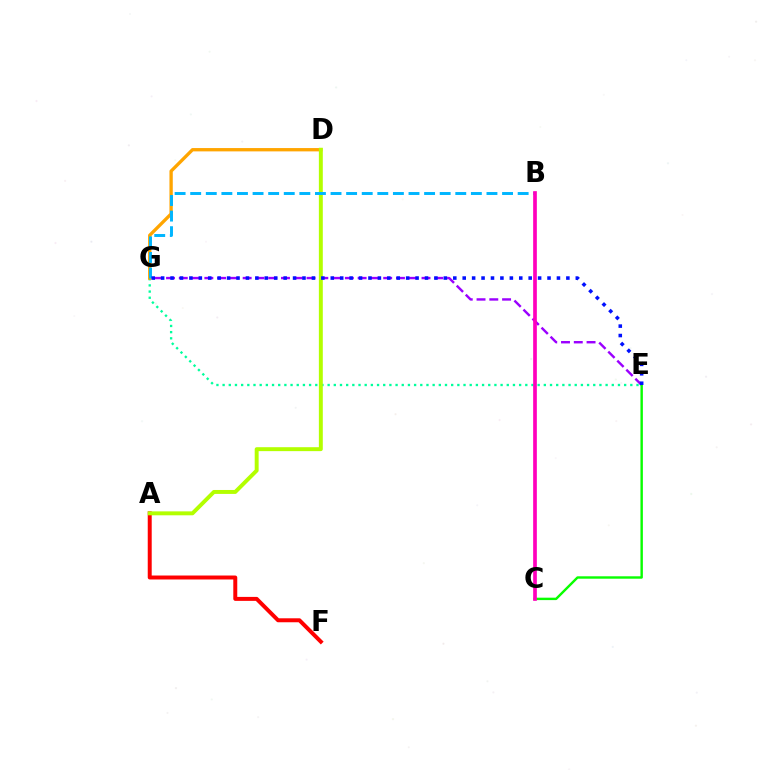{('E', 'G'): [{'color': '#00ff9d', 'line_style': 'dotted', 'thickness': 1.68}, {'color': '#9b00ff', 'line_style': 'dashed', 'thickness': 1.74}, {'color': '#0010ff', 'line_style': 'dotted', 'thickness': 2.56}], ('D', 'G'): [{'color': '#ffa500', 'line_style': 'solid', 'thickness': 2.39}], ('C', 'E'): [{'color': '#08ff00', 'line_style': 'solid', 'thickness': 1.74}], ('A', 'F'): [{'color': '#ff0000', 'line_style': 'solid', 'thickness': 2.86}], ('A', 'D'): [{'color': '#b3ff00', 'line_style': 'solid', 'thickness': 2.83}], ('B', 'G'): [{'color': '#00b5ff', 'line_style': 'dashed', 'thickness': 2.12}], ('B', 'C'): [{'color': '#ff00bd', 'line_style': 'solid', 'thickness': 2.66}]}